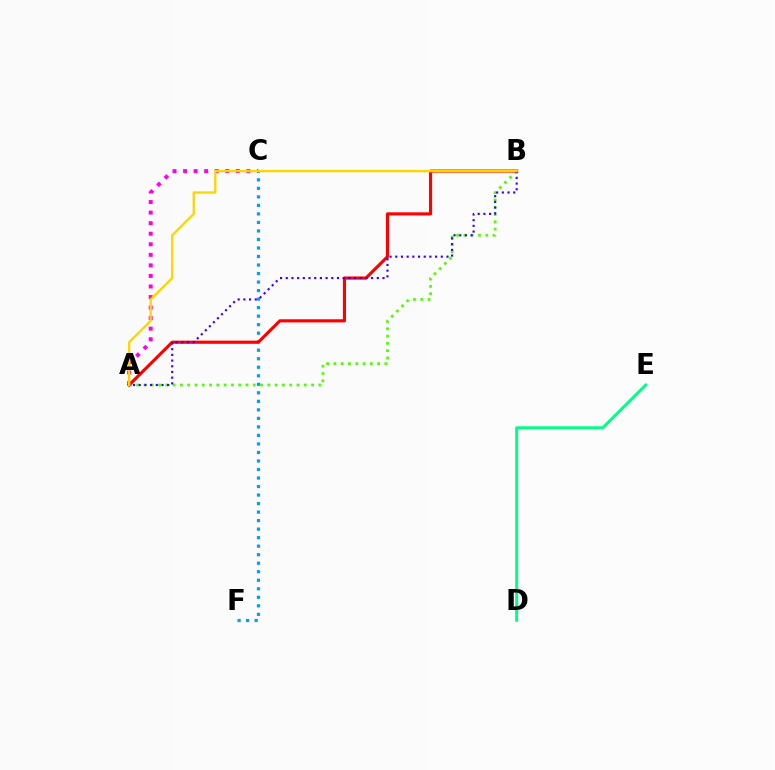{('A', 'C'): [{'color': '#ff00ed', 'line_style': 'dotted', 'thickness': 2.87}], ('A', 'B'): [{'color': '#4fff00', 'line_style': 'dotted', 'thickness': 1.98}, {'color': '#ff0000', 'line_style': 'solid', 'thickness': 2.26}, {'color': '#3700ff', 'line_style': 'dotted', 'thickness': 1.55}, {'color': '#ffd500', 'line_style': 'solid', 'thickness': 1.67}], ('C', 'F'): [{'color': '#009eff', 'line_style': 'dotted', 'thickness': 2.31}], ('D', 'E'): [{'color': '#00ff86', 'line_style': 'solid', 'thickness': 2.15}]}